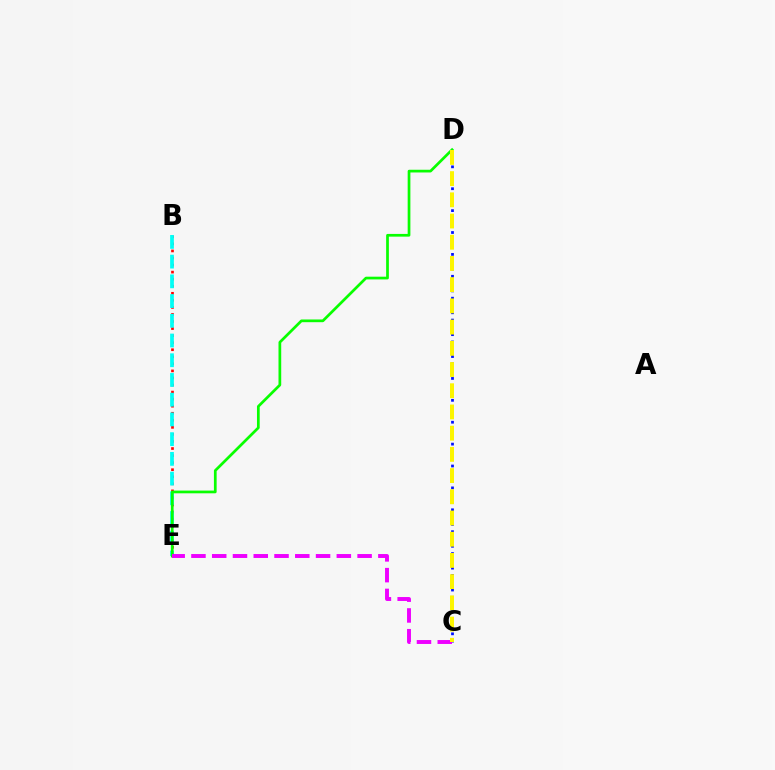{('B', 'E'): [{'color': '#ff0000', 'line_style': 'dotted', 'thickness': 1.92}, {'color': '#00fff6', 'line_style': 'dashed', 'thickness': 2.68}], ('C', 'D'): [{'color': '#0010ff', 'line_style': 'dotted', 'thickness': 1.98}, {'color': '#fcf500', 'line_style': 'dashed', 'thickness': 2.88}], ('D', 'E'): [{'color': '#08ff00', 'line_style': 'solid', 'thickness': 1.96}], ('C', 'E'): [{'color': '#ee00ff', 'line_style': 'dashed', 'thickness': 2.82}]}